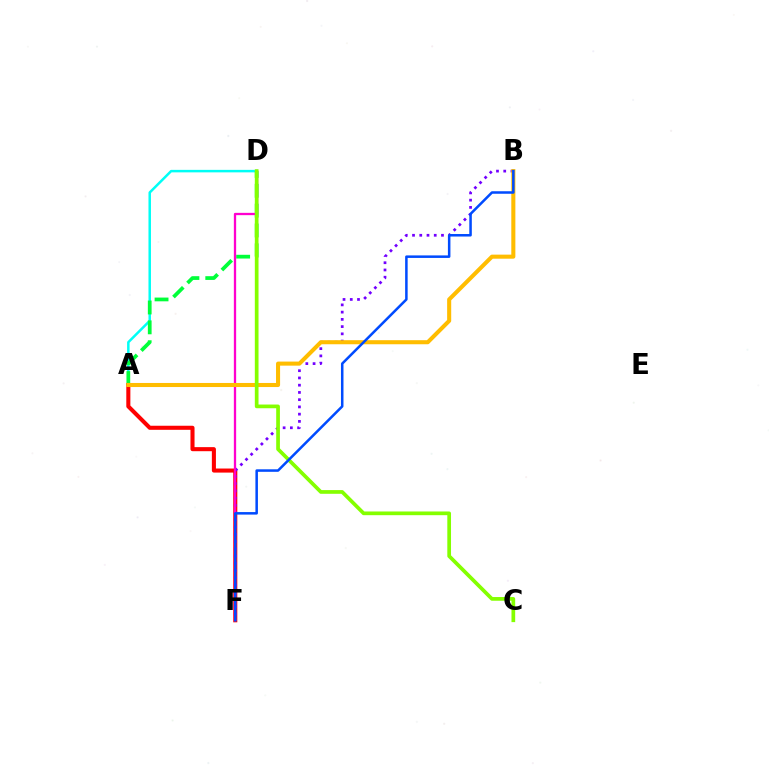{('A', 'D'): [{'color': '#00fff6', 'line_style': 'solid', 'thickness': 1.8}, {'color': '#00ff39', 'line_style': 'dashed', 'thickness': 2.7}], ('A', 'F'): [{'color': '#ff0000', 'line_style': 'solid', 'thickness': 2.93}], ('B', 'F'): [{'color': '#7200ff', 'line_style': 'dotted', 'thickness': 1.97}, {'color': '#004bff', 'line_style': 'solid', 'thickness': 1.81}], ('D', 'F'): [{'color': '#ff00cf', 'line_style': 'solid', 'thickness': 1.65}], ('A', 'B'): [{'color': '#ffbd00', 'line_style': 'solid', 'thickness': 2.93}], ('C', 'D'): [{'color': '#84ff00', 'line_style': 'solid', 'thickness': 2.67}]}